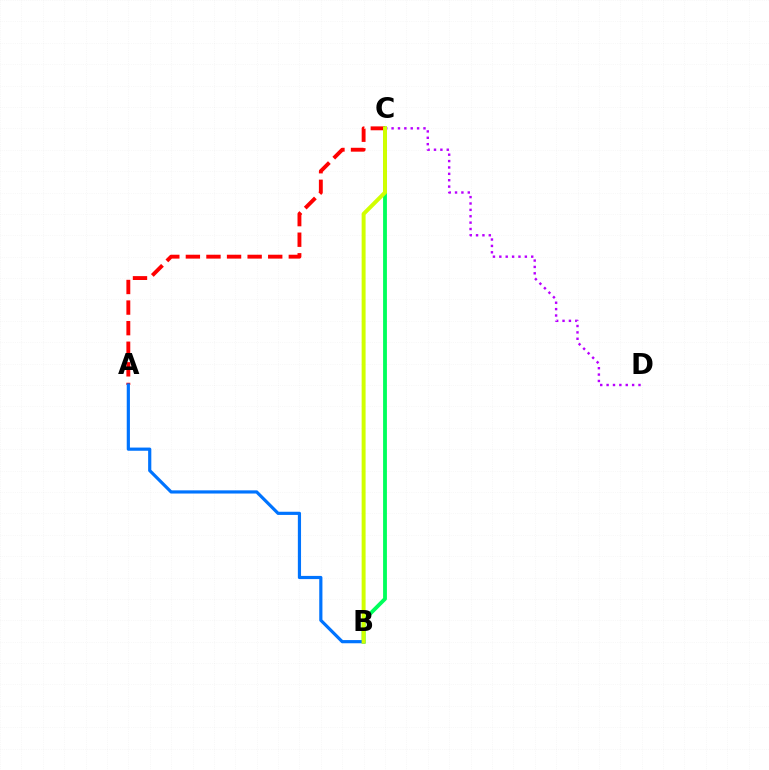{('B', 'C'): [{'color': '#00ff5c', 'line_style': 'solid', 'thickness': 2.76}, {'color': '#d1ff00', 'line_style': 'solid', 'thickness': 2.85}], ('A', 'C'): [{'color': '#ff0000', 'line_style': 'dashed', 'thickness': 2.8}], ('C', 'D'): [{'color': '#b900ff', 'line_style': 'dotted', 'thickness': 1.73}], ('A', 'B'): [{'color': '#0074ff', 'line_style': 'solid', 'thickness': 2.29}]}